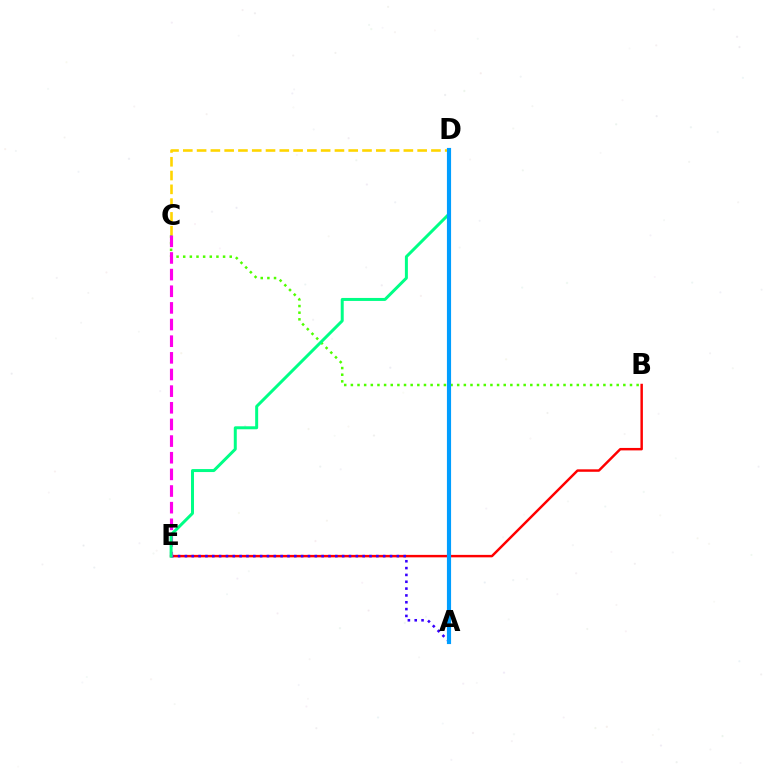{('B', 'E'): [{'color': '#ff0000', 'line_style': 'solid', 'thickness': 1.77}], ('C', 'D'): [{'color': '#ffd500', 'line_style': 'dashed', 'thickness': 1.87}], ('B', 'C'): [{'color': '#4fff00', 'line_style': 'dotted', 'thickness': 1.81}], ('A', 'E'): [{'color': '#3700ff', 'line_style': 'dotted', 'thickness': 1.86}], ('C', 'E'): [{'color': '#ff00ed', 'line_style': 'dashed', 'thickness': 2.26}], ('D', 'E'): [{'color': '#00ff86', 'line_style': 'solid', 'thickness': 2.15}], ('A', 'D'): [{'color': '#009eff', 'line_style': 'solid', 'thickness': 2.99}]}